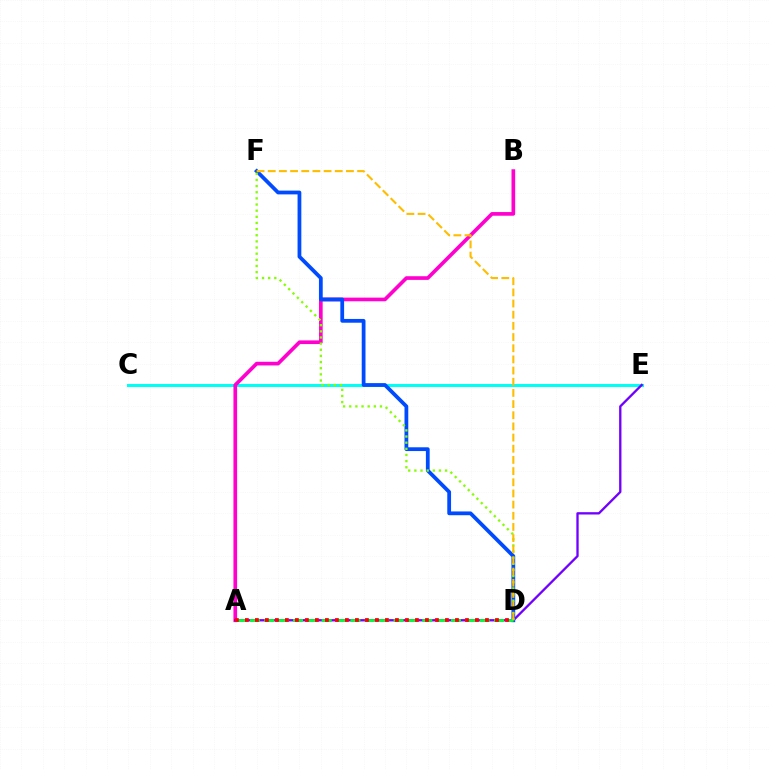{('C', 'E'): [{'color': '#00fff6', 'line_style': 'solid', 'thickness': 2.18}], ('A', 'B'): [{'color': '#ff00cf', 'line_style': 'solid', 'thickness': 2.64}], ('A', 'E'): [{'color': '#7200ff', 'line_style': 'solid', 'thickness': 1.67}], ('D', 'F'): [{'color': '#004bff', 'line_style': 'solid', 'thickness': 2.72}, {'color': '#84ff00', 'line_style': 'dotted', 'thickness': 1.67}, {'color': '#ffbd00', 'line_style': 'dashed', 'thickness': 1.52}], ('A', 'D'): [{'color': '#00ff39', 'line_style': 'dashed', 'thickness': 1.95}, {'color': '#ff0000', 'line_style': 'dotted', 'thickness': 2.72}]}